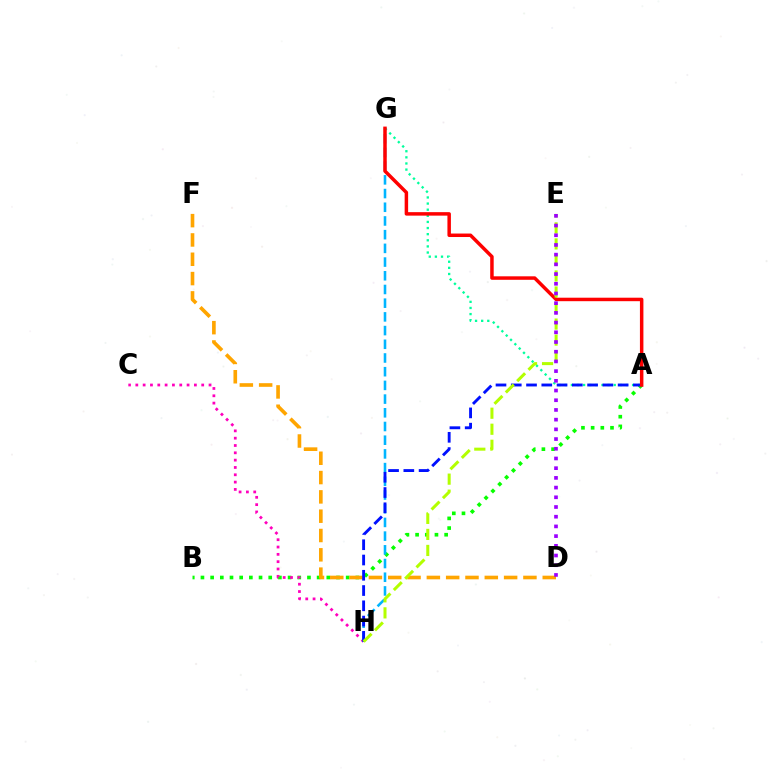{('A', 'B'): [{'color': '#08ff00', 'line_style': 'dotted', 'thickness': 2.63}], ('C', 'H'): [{'color': '#ff00bd', 'line_style': 'dotted', 'thickness': 1.99}], ('G', 'H'): [{'color': '#00b5ff', 'line_style': 'dashed', 'thickness': 1.86}], ('D', 'F'): [{'color': '#ffa500', 'line_style': 'dashed', 'thickness': 2.62}], ('A', 'G'): [{'color': '#00ff9d', 'line_style': 'dotted', 'thickness': 1.66}, {'color': '#ff0000', 'line_style': 'solid', 'thickness': 2.51}], ('A', 'H'): [{'color': '#0010ff', 'line_style': 'dashed', 'thickness': 2.07}], ('E', 'H'): [{'color': '#b3ff00', 'line_style': 'dashed', 'thickness': 2.18}], ('D', 'E'): [{'color': '#9b00ff', 'line_style': 'dotted', 'thickness': 2.64}]}